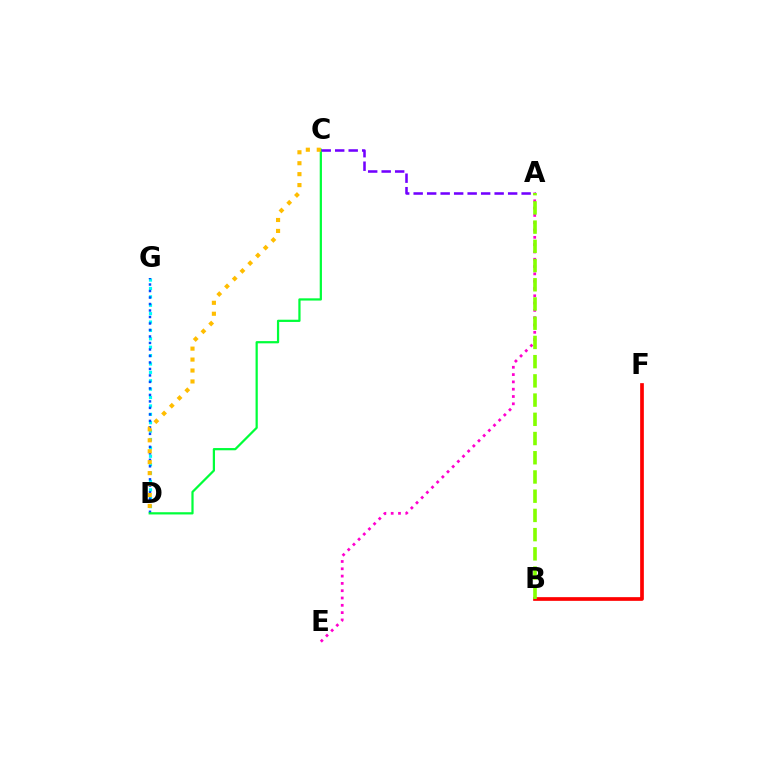{('D', 'G'): [{'color': '#00fff6', 'line_style': 'dotted', 'thickness': 2.28}, {'color': '#004bff', 'line_style': 'dotted', 'thickness': 1.76}], ('A', 'E'): [{'color': '#ff00cf', 'line_style': 'dotted', 'thickness': 1.98}], ('C', 'D'): [{'color': '#00ff39', 'line_style': 'solid', 'thickness': 1.6}, {'color': '#ffbd00', 'line_style': 'dotted', 'thickness': 2.97}], ('B', 'F'): [{'color': '#ff0000', 'line_style': 'solid', 'thickness': 2.66}], ('A', 'C'): [{'color': '#7200ff', 'line_style': 'dashed', 'thickness': 1.83}], ('A', 'B'): [{'color': '#84ff00', 'line_style': 'dashed', 'thickness': 2.61}]}